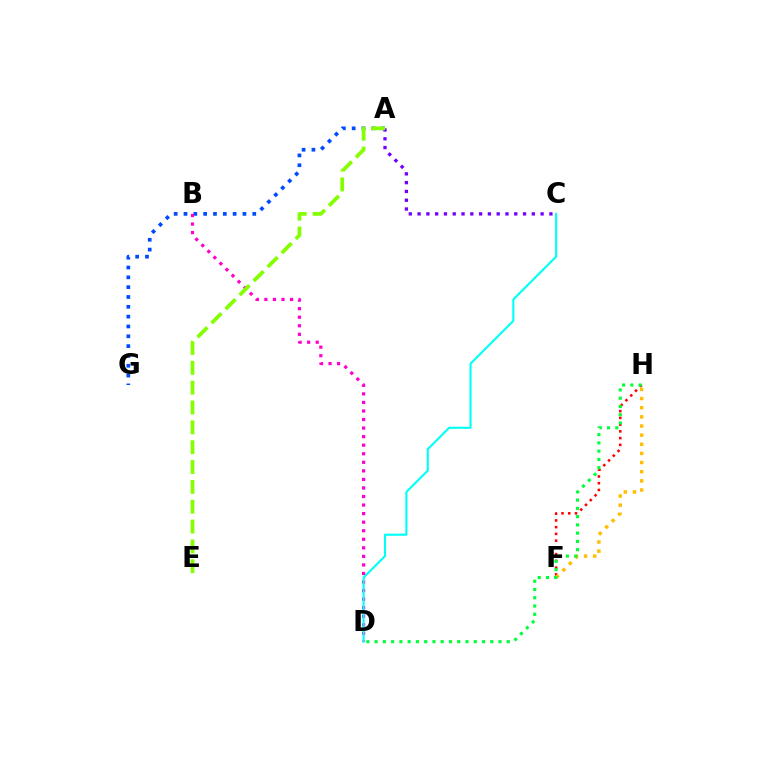{('A', 'G'): [{'color': '#004bff', 'line_style': 'dotted', 'thickness': 2.67}], ('A', 'C'): [{'color': '#7200ff', 'line_style': 'dotted', 'thickness': 2.39}], ('F', 'H'): [{'color': '#ff0000', 'line_style': 'dotted', 'thickness': 1.83}, {'color': '#ffbd00', 'line_style': 'dotted', 'thickness': 2.48}], ('B', 'D'): [{'color': '#ff00cf', 'line_style': 'dotted', 'thickness': 2.32}], ('A', 'E'): [{'color': '#84ff00', 'line_style': 'dashed', 'thickness': 2.7}], ('D', 'H'): [{'color': '#00ff39', 'line_style': 'dotted', 'thickness': 2.24}], ('C', 'D'): [{'color': '#00fff6', 'line_style': 'solid', 'thickness': 1.52}]}